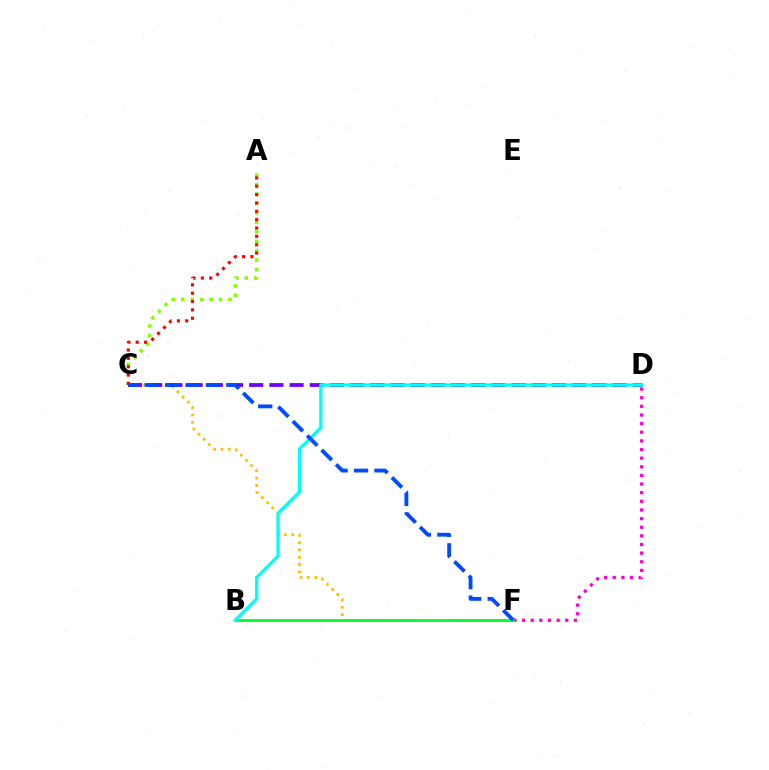{('C', 'F'): [{'color': '#ffbd00', 'line_style': 'dotted', 'thickness': 1.98}, {'color': '#004bff', 'line_style': 'dashed', 'thickness': 2.77}], ('C', 'D'): [{'color': '#7200ff', 'line_style': 'dashed', 'thickness': 2.74}], ('D', 'F'): [{'color': '#ff00cf', 'line_style': 'dotted', 'thickness': 2.35}], ('B', 'F'): [{'color': '#00ff39', 'line_style': 'solid', 'thickness': 2.13}], ('A', 'C'): [{'color': '#84ff00', 'line_style': 'dotted', 'thickness': 2.56}, {'color': '#ff0000', 'line_style': 'dotted', 'thickness': 2.27}], ('B', 'D'): [{'color': '#00fff6', 'line_style': 'solid', 'thickness': 2.37}]}